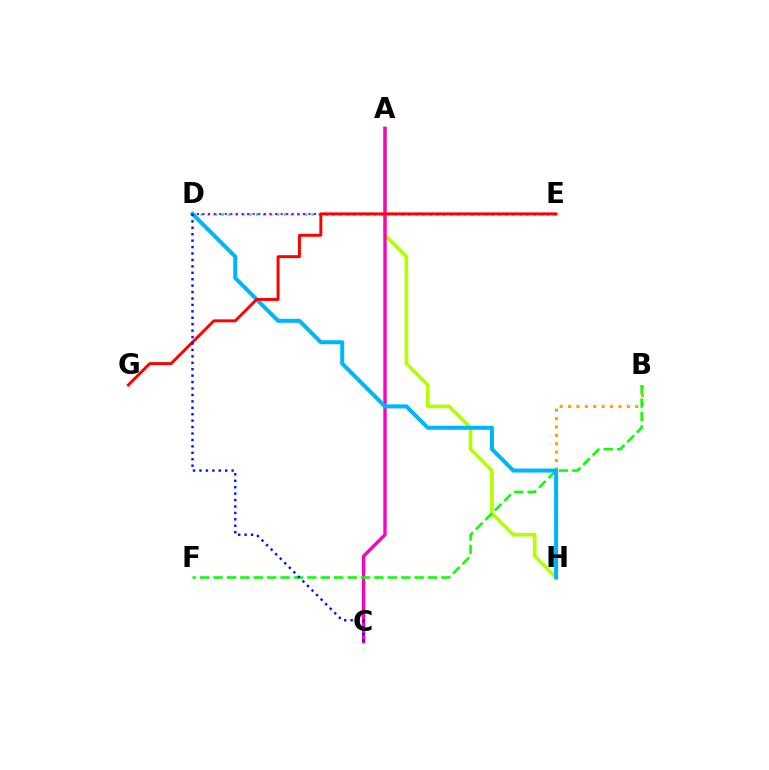{('D', 'E'): [{'color': '#00ff9d', 'line_style': 'dotted', 'thickness': 1.88}, {'color': '#9b00ff', 'line_style': 'dotted', 'thickness': 1.52}], ('B', 'H'): [{'color': '#ffa500', 'line_style': 'dotted', 'thickness': 2.28}], ('A', 'H'): [{'color': '#b3ff00', 'line_style': 'solid', 'thickness': 2.64}], ('A', 'C'): [{'color': '#ff00bd', 'line_style': 'solid', 'thickness': 2.41}], ('B', 'F'): [{'color': '#08ff00', 'line_style': 'dashed', 'thickness': 1.82}], ('D', 'H'): [{'color': '#00b5ff', 'line_style': 'solid', 'thickness': 2.9}], ('E', 'G'): [{'color': '#ff0000', 'line_style': 'solid', 'thickness': 2.11}], ('C', 'D'): [{'color': '#0010ff', 'line_style': 'dotted', 'thickness': 1.75}]}